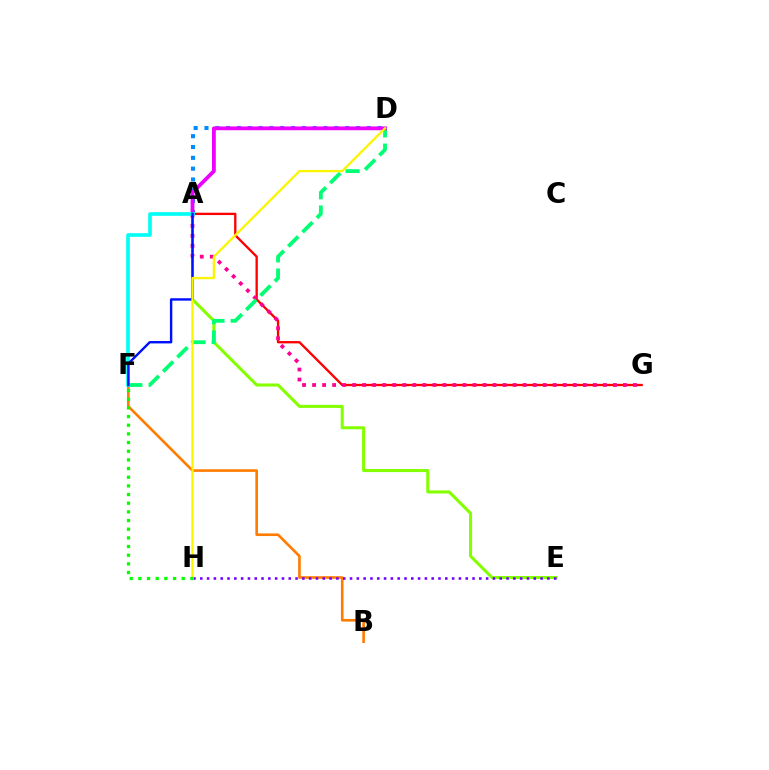{('A', 'D'): [{'color': '#008cff', 'line_style': 'dotted', 'thickness': 2.94}, {'color': '#ee00ff', 'line_style': 'solid', 'thickness': 2.73}], ('B', 'F'): [{'color': '#ff7c00', 'line_style': 'solid', 'thickness': 1.9}], ('A', 'G'): [{'color': '#ff0000', 'line_style': 'solid', 'thickness': 1.68}, {'color': '#ff0094', 'line_style': 'dotted', 'thickness': 2.72}], ('A', 'E'): [{'color': '#84ff00', 'line_style': 'solid', 'thickness': 2.2}], ('D', 'F'): [{'color': '#00ff74', 'line_style': 'dashed', 'thickness': 2.74}], ('E', 'H'): [{'color': '#7200ff', 'line_style': 'dotted', 'thickness': 1.85}], ('A', 'F'): [{'color': '#00fff6', 'line_style': 'solid', 'thickness': 2.62}, {'color': '#0010ff', 'line_style': 'solid', 'thickness': 1.73}], ('D', 'H'): [{'color': '#fcf500', 'line_style': 'solid', 'thickness': 1.66}], ('F', 'H'): [{'color': '#08ff00', 'line_style': 'dotted', 'thickness': 2.35}]}